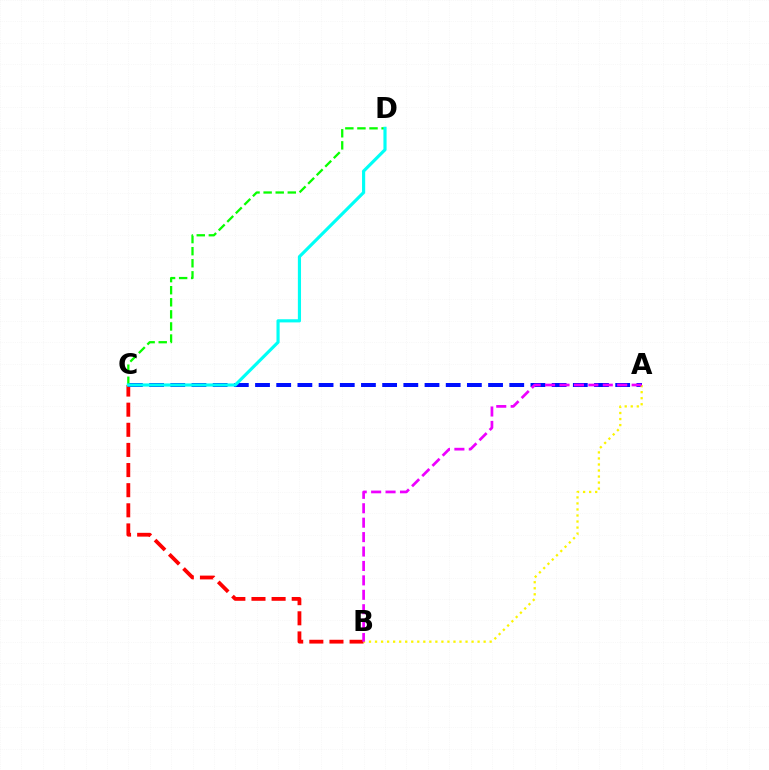{('B', 'C'): [{'color': '#ff0000', 'line_style': 'dashed', 'thickness': 2.73}], ('A', 'C'): [{'color': '#0010ff', 'line_style': 'dashed', 'thickness': 2.88}], ('C', 'D'): [{'color': '#08ff00', 'line_style': 'dashed', 'thickness': 1.64}, {'color': '#00fff6', 'line_style': 'solid', 'thickness': 2.27}], ('A', 'B'): [{'color': '#fcf500', 'line_style': 'dotted', 'thickness': 1.64}, {'color': '#ee00ff', 'line_style': 'dashed', 'thickness': 1.96}]}